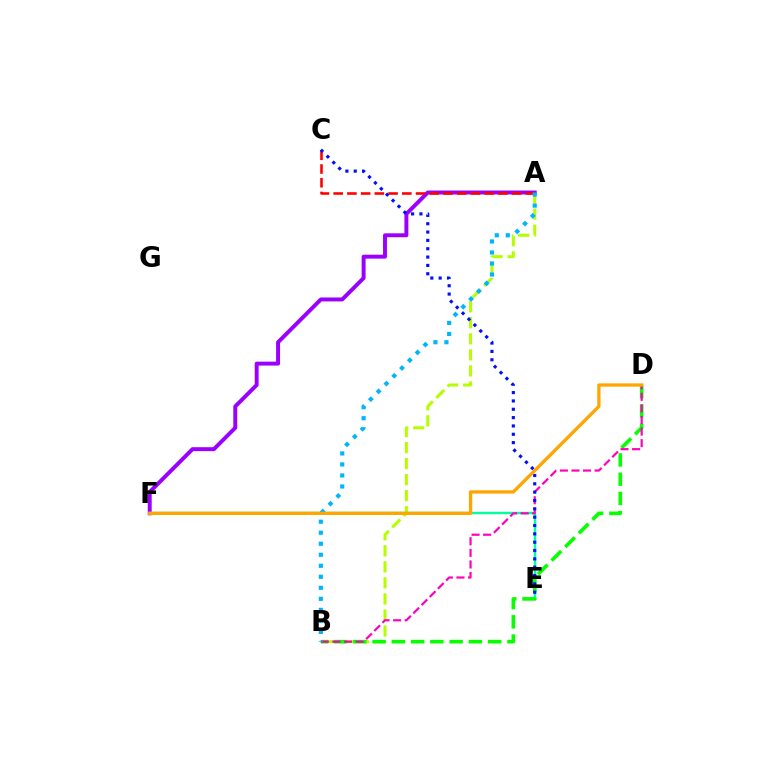{('A', 'B'): [{'color': '#b3ff00', 'line_style': 'dashed', 'thickness': 2.18}, {'color': '#00b5ff', 'line_style': 'dotted', 'thickness': 2.99}], ('A', 'F'): [{'color': '#9b00ff', 'line_style': 'solid', 'thickness': 2.84}], ('E', 'F'): [{'color': '#00ff9d', 'line_style': 'solid', 'thickness': 1.75}], ('A', 'C'): [{'color': '#ff0000', 'line_style': 'dashed', 'thickness': 1.86}], ('B', 'D'): [{'color': '#08ff00', 'line_style': 'dashed', 'thickness': 2.62}, {'color': '#ff00bd', 'line_style': 'dashed', 'thickness': 1.57}], ('C', 'E'): [{'color': '#0010ff', 'line_style': 'dotted', 'thickness': 2.27}], ('D', 'F'): [{'color': '#ffa500', 'line_style': 'solid', 'thickness': 2.37}]}